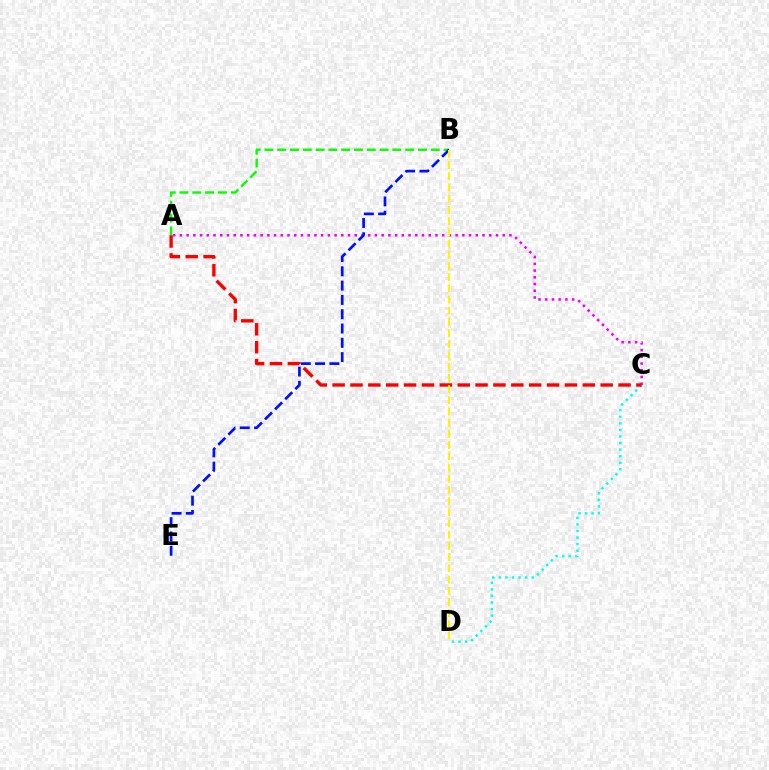{('A', 'C'): [{'color': '#ee00ff', 'line_style': 'dotted', 'thickness': 1.83}, {'color': '#ff0000', 'line_style': 'dashed', 'thickness': 2.43}], ('C', 'D'): [{'color': '#00fff6', 'line_style': 'dotted', 'thickness': 1.78}], ('A', 'B'): [{'color': '#08ff00', 'line_style': 'dashed', 'thickness': 1.74}], ('B', 'E'): [{'color': '#0010ff', 'line_style': 'dashed', 'thickness': 1.94}], ('B', 'D'): [{'color': '#fcf500', 'line_style': 'dashed', 'thickness': 1.52}]}